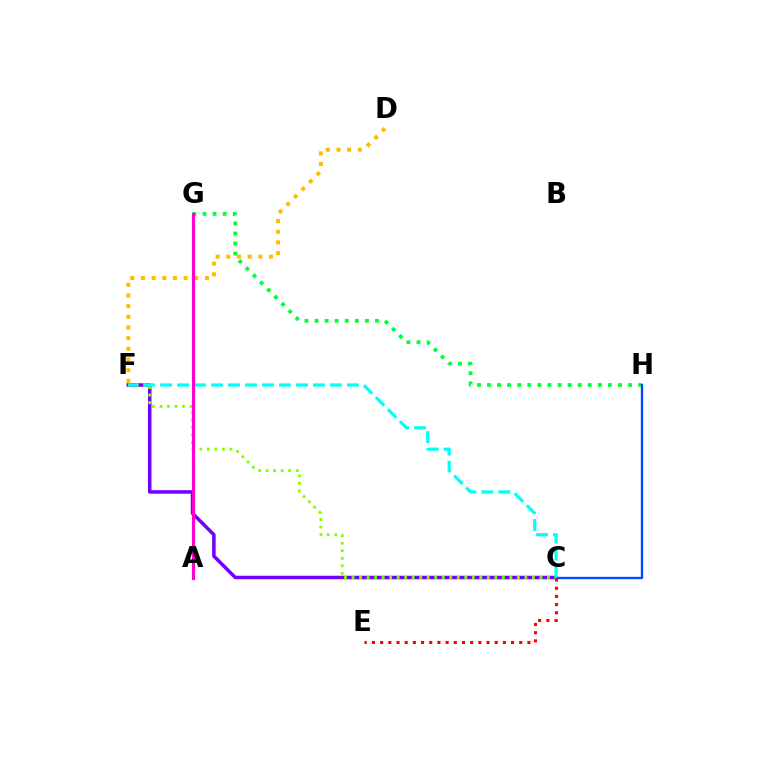{('D', 'F'): [{'color': '#ffbd00', 'line_style': 'dotted', 'thickness': 2.9}], ('G', 'H'): [{'color': '#00ff39', 'line_style': 'dotted', 'thickness': 2.74}], ('C', 'F'): [{'color': '#7200ff', 'line_style': 'solid', 'thickness': 2.52}, {'color': '#84ff00', 'line_style': 'dotted', 'thickness': 2.04}, {'color': '#00fff6', 'line_style': 'dashed', 'thickness': 2.31}], ('C', 'H'): [{'color': '#004bff', 'line_style': 'solid', 'thickness': 1.69}], ('C', 'E'): [{'color': '#ff0000', 'line_style': 'dotted', 'thickness': 2.22}], ('A', 'G'): [{'color': '#ff00cf', 'line_style': 'solid', 'thickness': 2.24}]}